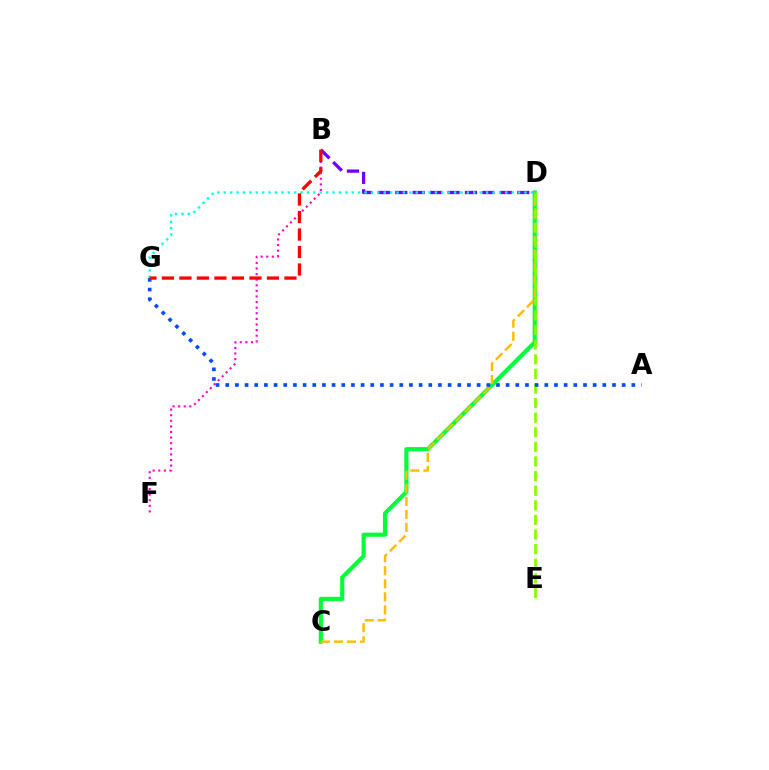{('B', 'F'): [{'color': '#ff00cf', 'line_style': 'dotted', 'thickness': 1.52}], ('C', 'D'): [{'color': '#00ff39', 'line_style': 'solid', 'thickness': 2.97}, {'color': '#ffbd00', 'line_style': 'dashed', 'thickness': 1.77}], ('B', 'D'): [{'color': '#7200ff', 'line_style': 'dashed', 'thickness': 2.37}], ('D', 'E'): [{'color': '#84ff00', 'line_style': 'dashed', 'thickness': 1.98}], ('D', 'G'): [{'color': '#00fff6', 'line_style': 'dotted', 'thickness': 1.74}], ('A', 'G'): [{'color': '#004bff', 'line_style': 'dotted', 'thickness': 2.63}], ('B', 'G'): [{'color': '#ff0000', 'line_style': 'dashed', 'thickness': 2.38}]}